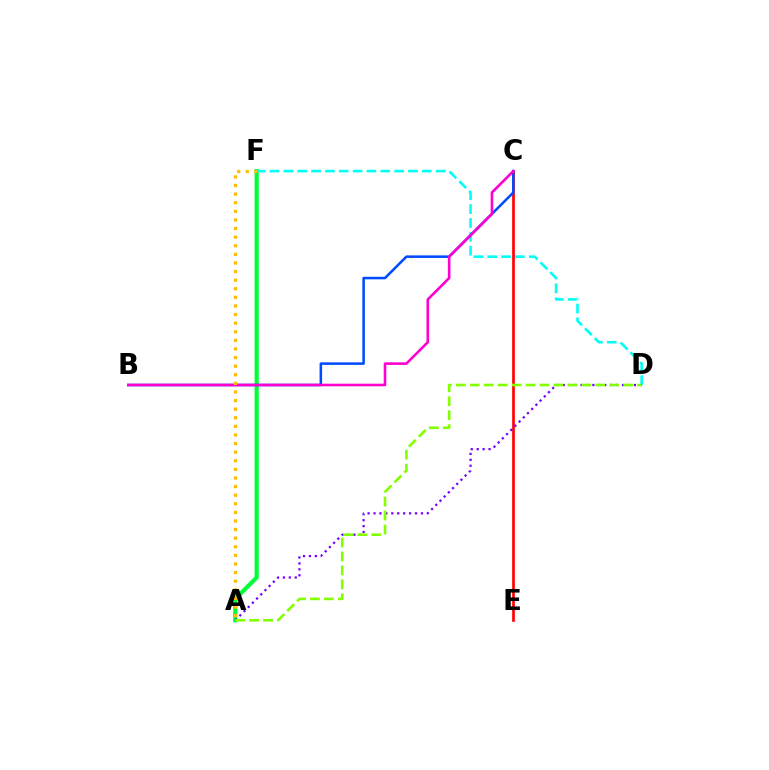{('A', 'F'): [{'color': '#00ff39', 'line_style': 'solid', 'thickness': 3.0}, {'color': '#ffbd00', 'line_style': 'dotted', 'thickness': 2.34}], ('C', 'E'): [{'color': '#ff0000', 'line_style': 'solid', 'thickness': 1.94}], ('D', 'F'): [{'color': '#00fff6', 'line_style': 'dashed', 'thickness': 1.88}], ('A', 'D'): [{'color': '#7200ff', 'line_style': 'dotted', 'thickness': 1.61}, {'color': '#84ff00', 'line_style': 'dashed', 'thickness': 1.89}], ('B', 'C'): [{'color': '#004bff', 'line_style': 'solid', 'thickness': 1.83}, {'color': '#ff00cf', 'line_style': 'solid', 'thickness': 1.87}]}